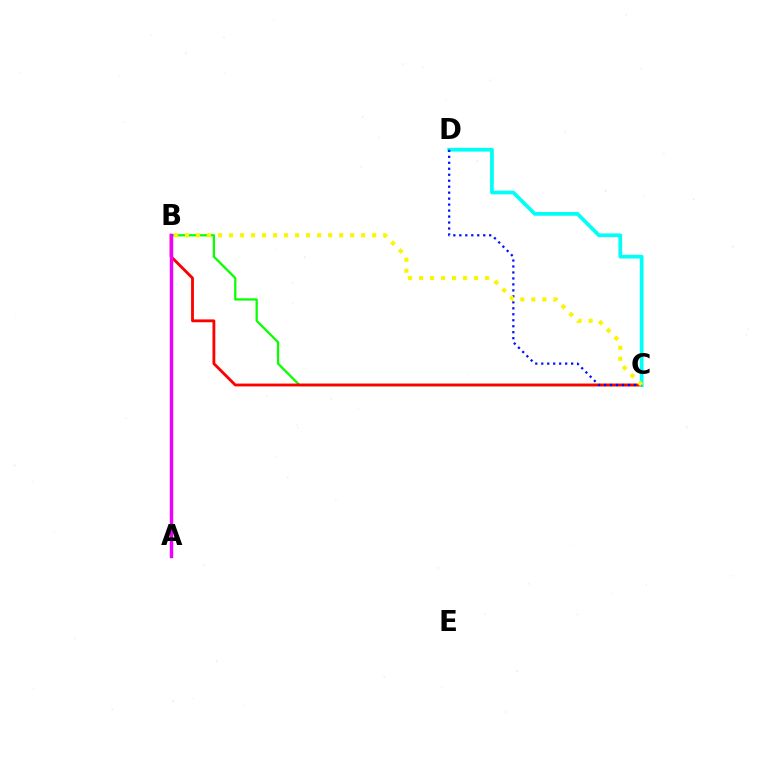{('B', 'C'): [{'color': '#08ff00', 'line_style': 'solid', 'thickness': 1.63}, {'color': '#ff0000', 'line_style': 'solid', 'thickness': 2.04}, {'color': '#fcf500', 'line_style': 'dotted', 'thickness': 2.99}], ('C', 'D'): [{'color': '#00fff6', 'line_style': 'solid', 'thickness': 2.69}, {'color': '#0010ff', 'line_style': 'dotted', 'thickness': 1.62}], ('A', 'B'): [{'color': '#ee00ff', 'line_style': 'solid', 'thickness': 2.47}]}